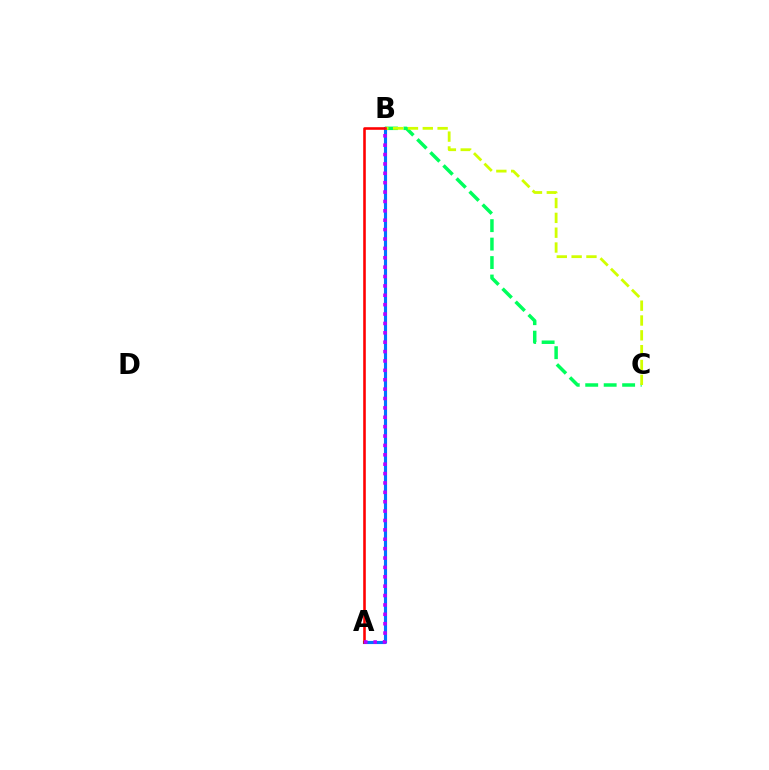{('B', 'C'): [{'color': '#00ff5c', 'line_style': 'dashed', 'thickness': 2.51}, {'color': '#d1ff00', 'line_style': 'dashed', 'thickness': 2.01}], ('A', 'B'): [{'color': '#0074ff', 'line_style': 'solid', 'thickness': 2.25}, {'color': '#ff0000', 'line_style': 'solid', 'thickness': 1.86}, {'color': '#b900ff', 'line_style': 'dotted', 'thickness': 2.55}]}